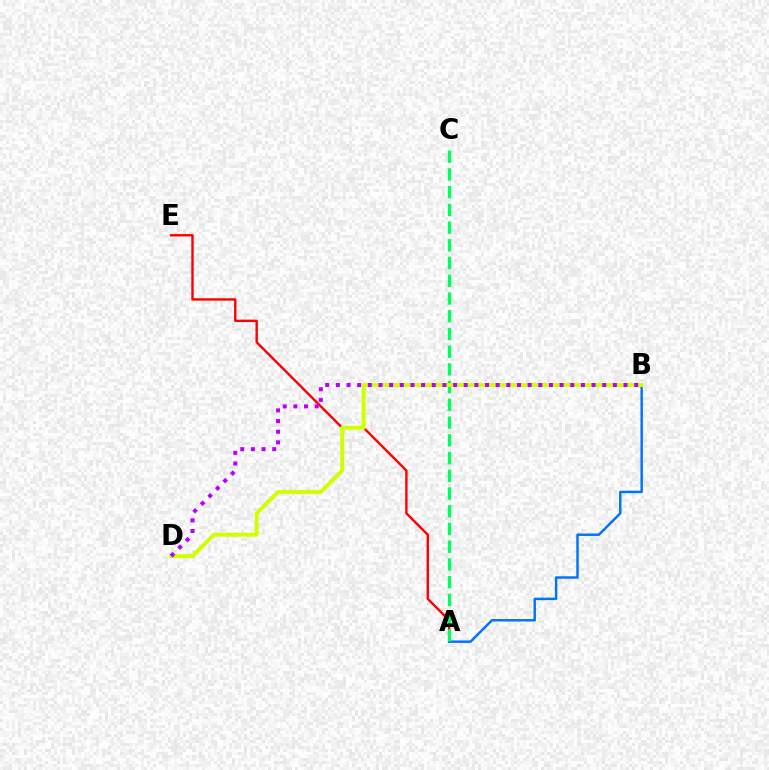{('A', 'E'): [{'color': '#ff0000', 'line_style': 'solid', 'thickness': 1.73}], ('A', 'B'): [{'color': '#0074ff', 'line_style': 'solid', 'thickness': 1.77}], ('A', 'C'): [{'color': '#00ff5c', 'line_style': 'dashed', 'thickness': 2.41}], ('B', 'D'): [{'color': '#d1ff00', 'line_style': 'solid', 'thickness': 2.84}, {'color': '#b900ff', 'line_style': 'dotted', 'thickness': 2.89}]}